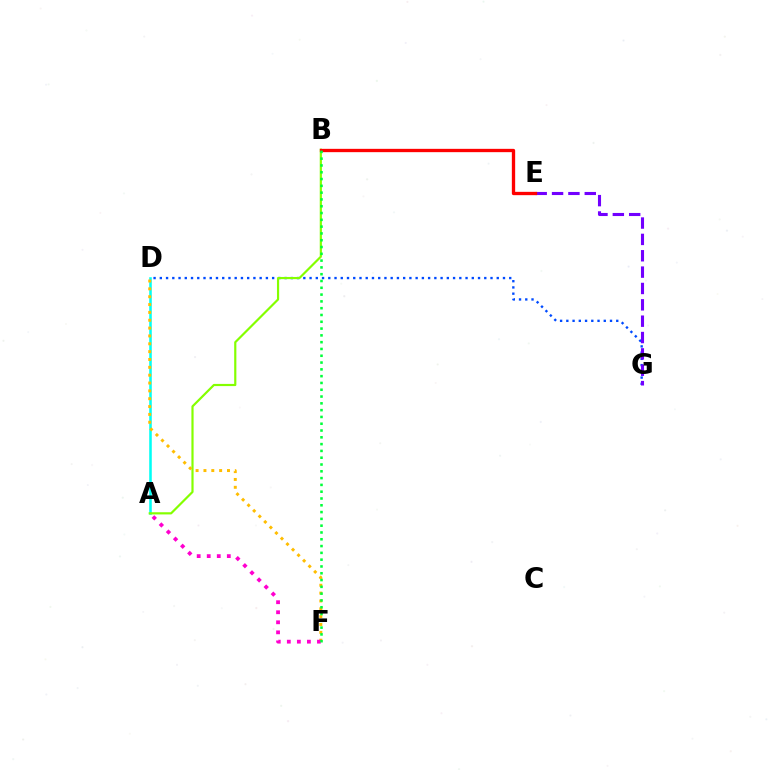{('A', 'D'): [{'color': '#00fff6', 'line_style': 'solid', 'thickness': 1.84}], ('D', 'G'): [{'color': '#004bff', 'line_style': 'dotted', 'thickness': 1.7}], ('E', 'G'): [{'color': '#7200ff', 'line_style': 'dashed', 'thickness': 2.22}], ('A', 'B'): [{'color': '#84ff00', 'line_style': 'solid', 'thickness': 1.57}], ('D', 'F'): [{'color': '#ffbd00', 'line_style': 'dotted', 'thickness': 2.13}], ('B', 'E'): [{'color': '#ff0000', 'line_style': 'solid', 'thickness': 2.39}], ('A', 'F'): [{'color': '#ff00cf', 'line_style': 'dotted', 'thickness': 2.73}], ('B', 'F'): [{'color': '#00ff39', 'line_style': 'dotted', 'thickness': 1.85}]}